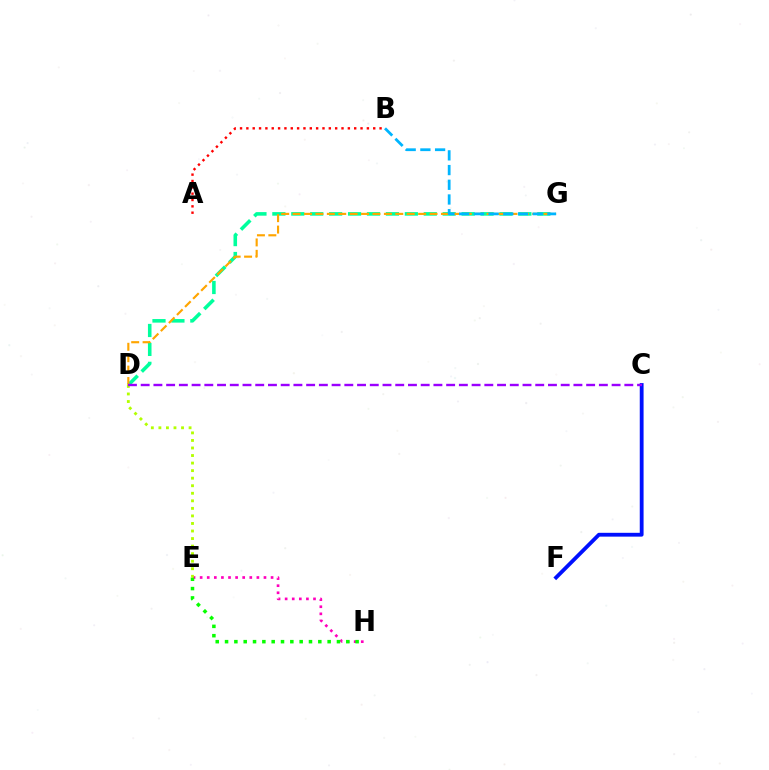{('C', 'F'): [{'color': '#0010ff', 'line_style': 'solid', 'thickness': 2.75}], ('D', 'G'): [{'color': '#00ff9d', 'line_style': 'dashed', 'thickness': 2.57}, {'color': '#ffa500', 'line_style': 'dashed', 'thickness': 1.55}], ('E', 'H'): [{'color': '#ff00bd', 'line_style': 'dotted', 'thickness': 1.93}, {'color': '#08ff00', 'line_style': 'dotted', 'thickness': 2.53}], ('A', 'B'): [{'color': '#ff0000', 'line_style': 'dotted', 'thickness': 1.72}], ('B', 'G'): [{'color': '#00b5ff', 'line_style': 'dashed', 'thickness': 2.0}], ('D', 'E'): [{'color': '#b3ff00', 'line_style': 'dotted', 'thickness': 2.05}], ('C', 'D'): [{'color': '#9b00ff', 'line_style': 'dashed', 'thickness': 1.73}]}